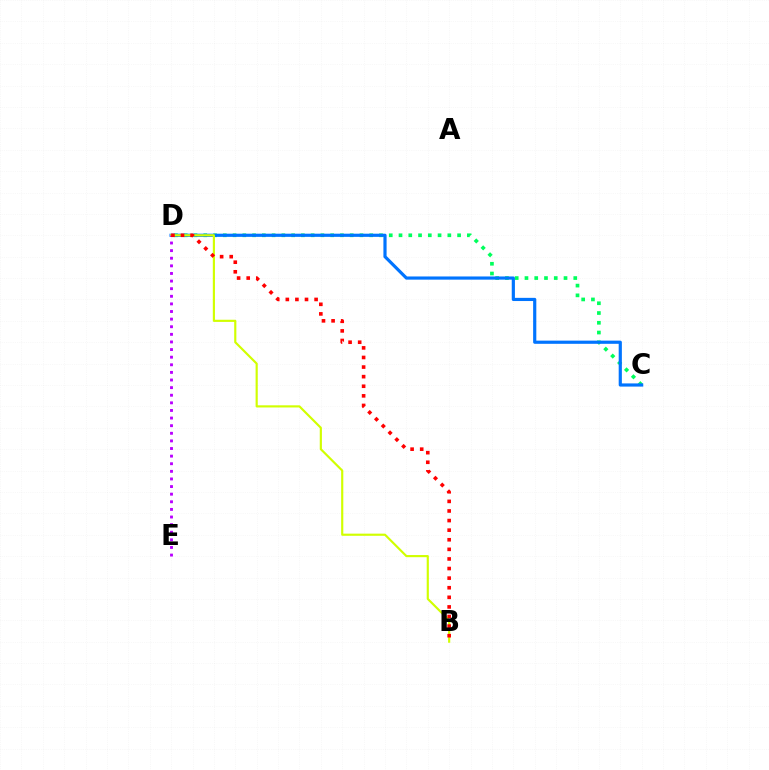{('C', 'D'): [{'color': '#00ff5c', 'line_style': 'dotted', 'thickness': 2.65}, {'color': '#0074ff', 'line_style': 'solid', 'thickness': 2.29}], ('B', 'D'): [{'color': '#d1ff00', 'line_style': 'solid', 'thickness': 1.56}, {'color': '#ff0000', 'line_style': 'dotted', 'thickness': 2.61}], ('D', 'E'): [{'color': '#b900ff', 'line_style': 'dotted', 'thickness': 2.07}]}